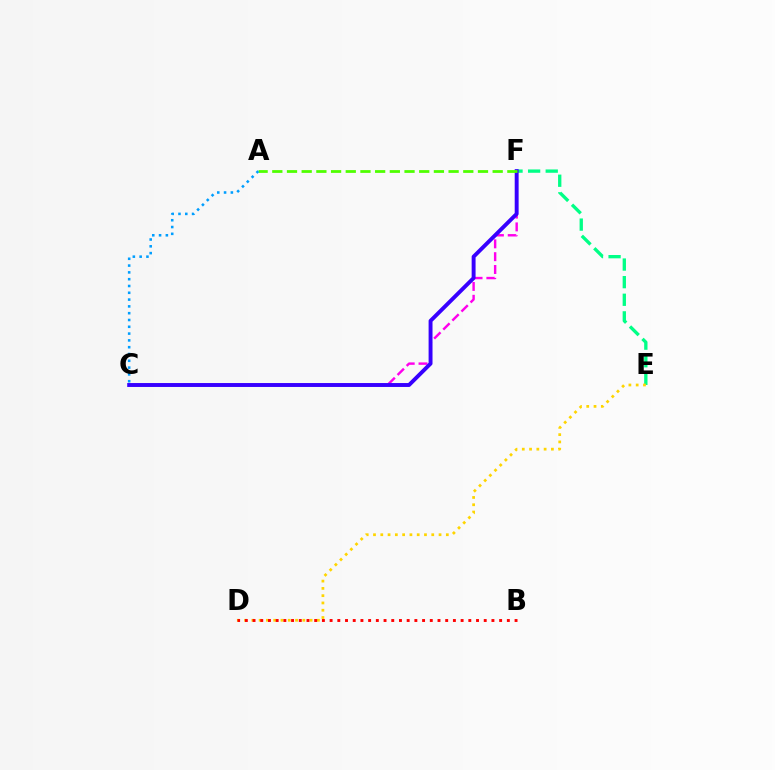{('E', 'F'): [{'color': '#00ff86', 'line_style': 'dashed', 'thickness': 2.39}], ('D', 'E'): [{'color': '#ffd500', 'line_style': 'dotted', 'thickness': 1.98}], ('C', 'F'): [{'color': '#ff00ed', 'line_style': 'dashed', 'thickness': 1.74}, {'color': '#3700ff', 'line_style': 'solid', 'thickness': 2.82}], ('B', 'D'): [{'color': '#ff0000', 'line_style': 'dotted', 'thickness': 2.09}], ('A', 'F'): [{'color': '#4fff00', 'line_style': 'dashed', 'thickness': 2.0}], ('A', 'C'): [{'color': '#009eff', 'line_style': 'dotted', 'thickness': 1.85}]}